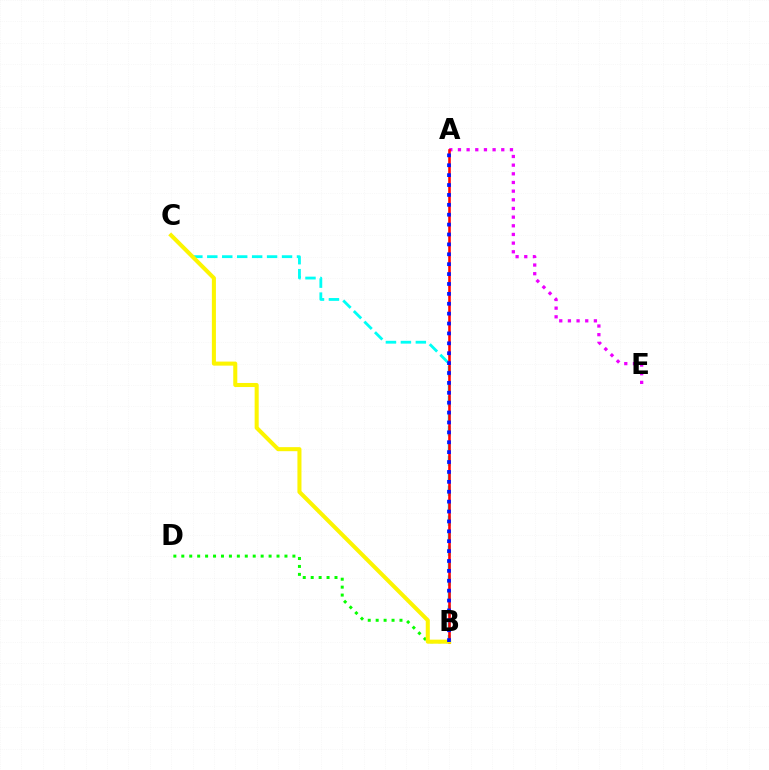{('B', 'C'): [{'color': '#00fff6', 'line_style': 'dashed', 'thickness': 2.03}, {'color': '#fcf500', 'line_style': 'solid', 'thickness': 2.92}], ('B', 'D'): [{'color': '#08ff00', 'line_style': 'dotted', 'thickness': 2.16}], ('A', 'E'): [{'color': '#ee00ff', 'line_style': 'dotted', 'thickness': 2.35}], ('A', 'B'): [{'color': '#ff0000', 'line_style': 'solid', 'thickness': 1.87}, {'color': '#0010ff', 'line_style': 'dotted', 'thickness': 2.69}]}